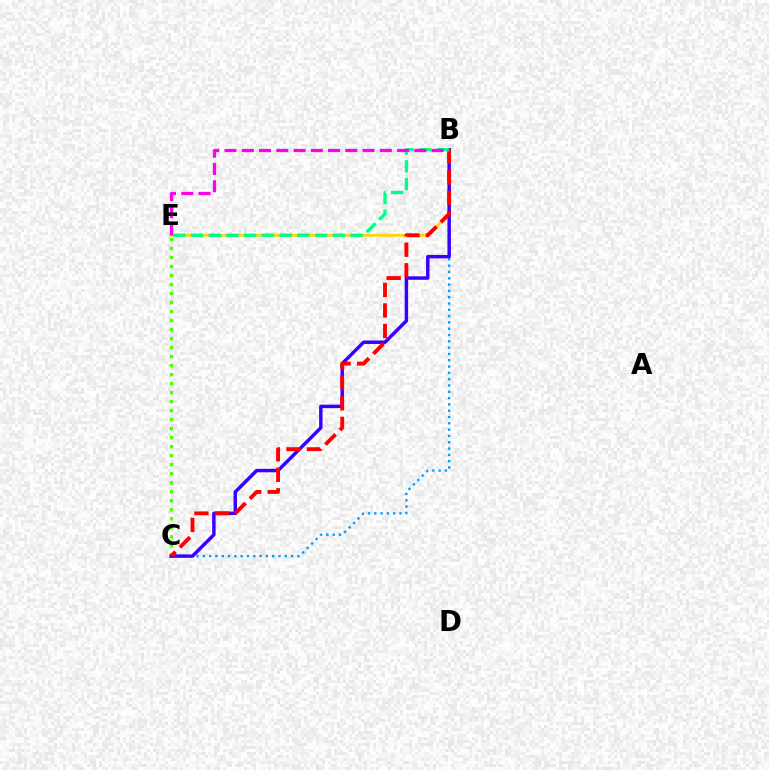{('B', 'C'): [{'color': '#009eff', 'line_style': 'dotted', 'thickness': 1.71}, {'color': '#3700ff', 'line_style': 'solid', 'thickness': 2.48}, {'color': '#ff0000', 'line_style': 'dashed', 'thickness': 2.79}], ('C', 'E'): [{'color': '#4fff00', 'line_style': 'dotted', 'thickness': 2.45}], ('B', 'E'): [{'color': '#ffd500', 'line_style': 'solid', 'thickness': 2.01}, {'color': '#00ff86', 'line_style': 'dashed', 'thickness': 2.41}, {'color': '#ff00ed', 'line_style': 'dashed', 'thickness': 2.34}]}